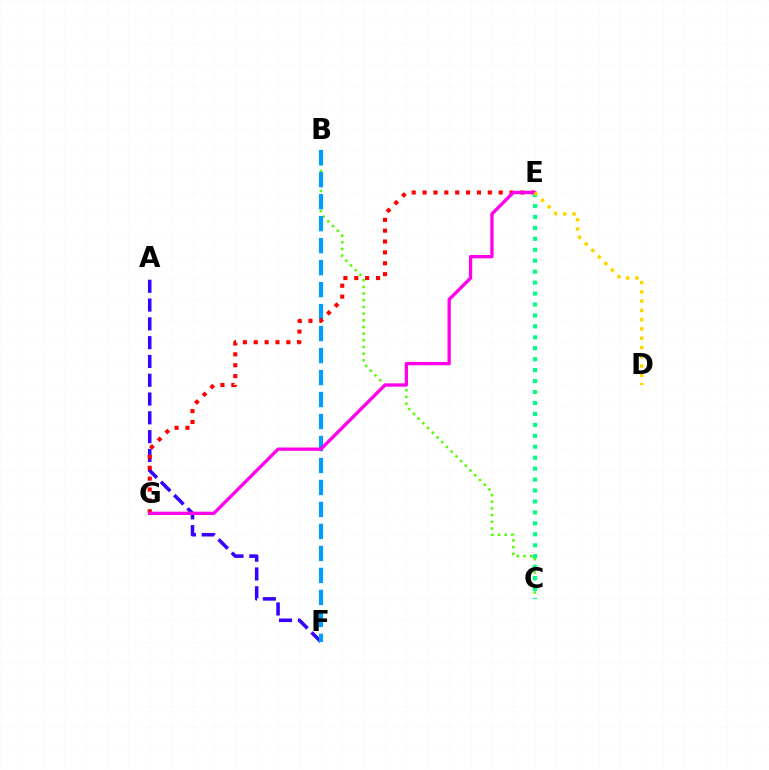{('A', 'F'): [{'color': '#3700ff', 'line_style': 'dashed', 'thickness': 2.55}], ('B', 'C'): [{'color': '#4fff00', 'line_style': 'dotted', 'thickness': 1.81}], ('B', 'F'): [{'color': '#009eff', 'line_style': 'dashed', 'thickness': 2.99}], ('E', 'G'): [{'color': '#ff0000', 'line_style': 'dotted', 'thickness': 2.95}, {'color': '#ff00ed', 'line_style': 'solid', 'thickness': 2.39}], ('C', 'E'): [{'color': '#00ff86', 'line_style': 'dotted', 'thickness': 2.97}], ('D', 'E'): [{'color': '#ffd500', 'line_style': 'dotted', 'thickness': 2.52}]}